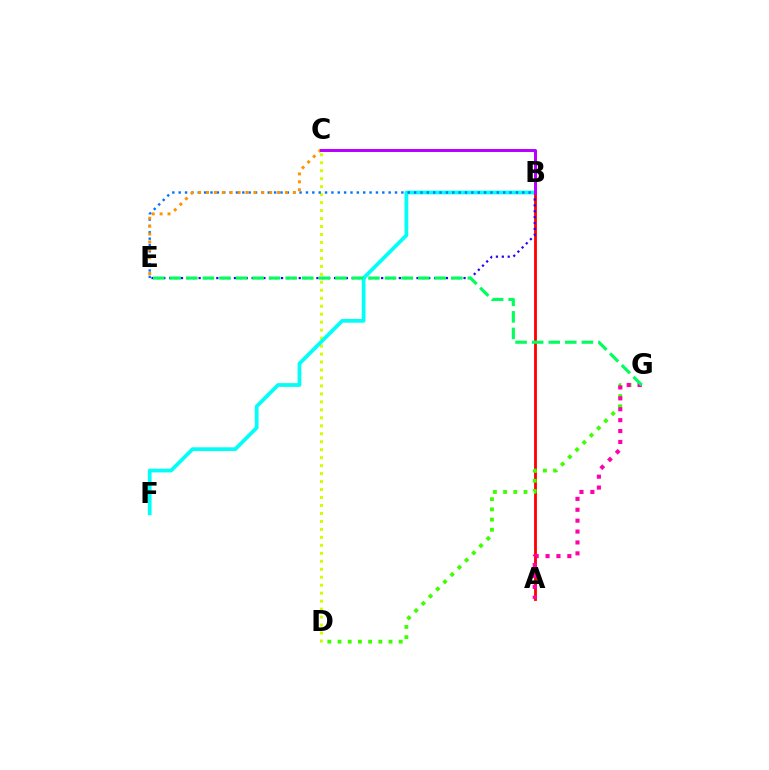{('C', 'D'): [{'color': '#d1ff00', 'line_style': 'dotted', 'thickness': 2.17}], ('A', 'B'): [{'color': '#ff0000', 'line_style': 'solid', 'thickness': 2.02}], ('B', 'E'): [{'color': '#2500ff', 'line_style': 'dotted', 'thickness': 1.6}, {'color': '#0074ff', 'line_style': 'dotted', 'thickness': 1.73}], ('D', 'G'): [{'color': '#3dff00', 'line_style': 'dotted', 'thickness': 2.77}], ('B', 'F'): [{'color': '#00fff6', 'line_style': 'solid', 'thickness': 2.69}], ('A', 'G'): [{'color': '#ff00ac', 'line_style': 'dotted', 'thickness': 2.96}], ('C', 'E'): [{'color': '#ff9400', 'line_style': 'dotted', 'thickness': 2.14}], ('B', 'C'): [{'color': '#b900ff', 'line_style': 'solid', 'thickness': 2.15}], ('E', 'G'): [{'color': '#00ff5c', 'line_style': 'dashed', 'thickness': 2.25}]}